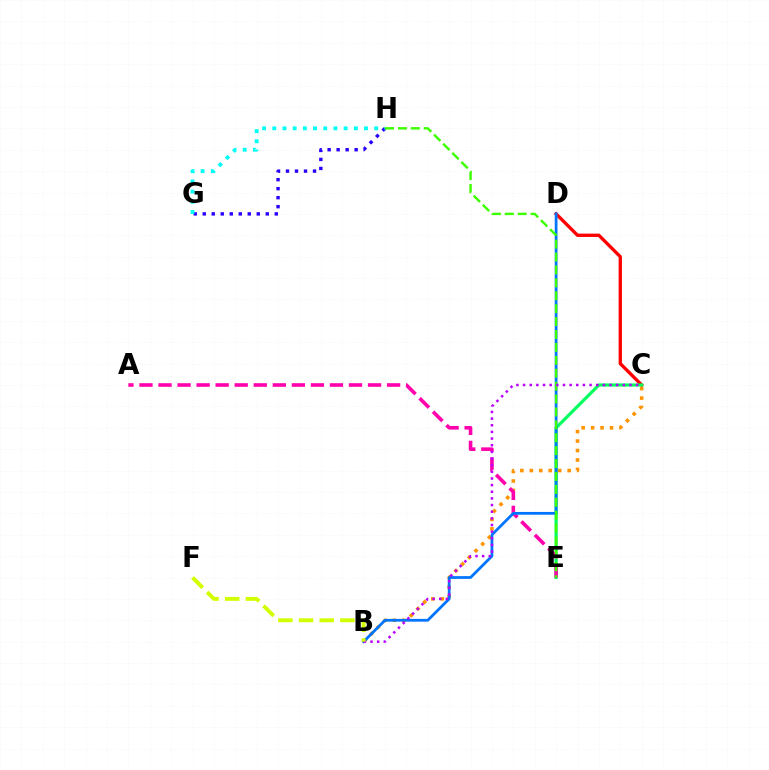{('C', 'D'): [{'color': '#ff0000', 'line_style': 'solid', 'thickness': 2.39}], ('G', 'H'): [{'color': '#2500ff', 'line_style': 'dotted', 'thickness': 2.45}, {'color': '#00fff6', 'line_style': 'dotted', 'thickness': 2.77}], ('C', 'E'): [{'color': '#00ff5c', 'line_style': 'solid', 'thickness': 2.28}], ('B', 'C'): [{'color': '#ff9400', 'line_style': 'dotted', 'thickness': 2.57}, {'color': '#b900ff', 'line_style': 'dotted', 'thickness': 1.81}], ('A', 'E'): [{'color': '#ff00ac', 'line_style': 'dashed', 'thickness': 2.59}], ('B', 'D'): [{'color': '#0074ff', 'line_style': 'solid', 'thickness': 1.99}], ('E', 'H'): [{'color': '#3dff00', 'line_style': 'dashed', 'thickness': 1.75}], ('B', 'F'): [{'color': '#d1ff00', 'line_style': 'dashed', 'thickness': 2.81}]}